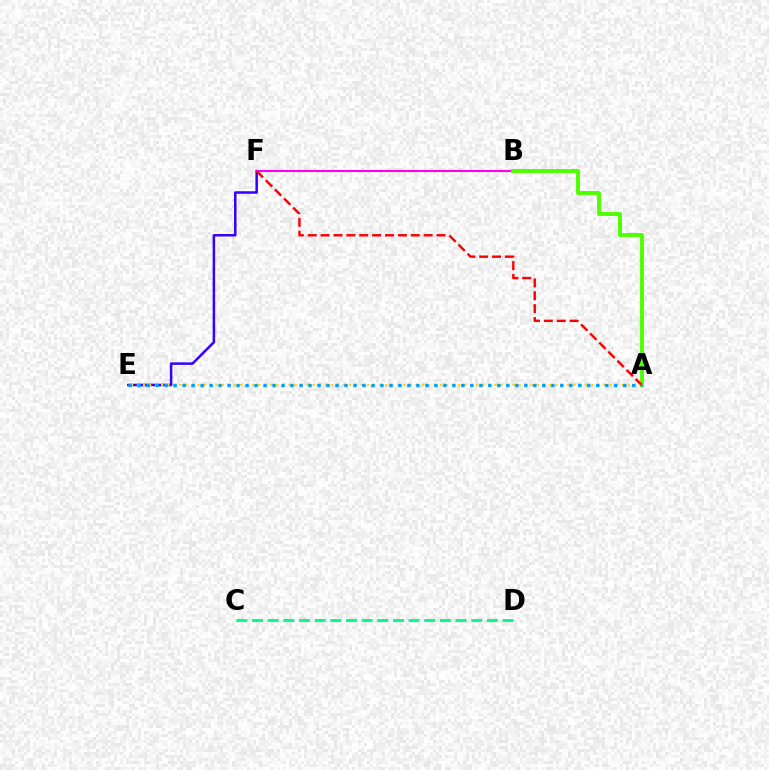{('E', 'F'): [{'color': '#3700ff', 'line_style': 'solid', 'thickness': 1.82}], ('A', 'E'): [{'color': '#ffd500', 'line_style': 'dotted', 'thickness': 1.65}, {'color': '#009eff', 'line_style': 'dotted', 'thickness': 2.44}], ('B', 'F'): [{'color': '#ff00ed', 'line_style': 'solid', 'thickness': 1.53}], ('A', 'B'): [{'color': '#4fff00', 'line_style': 'solid', 'thickness': 2.79}], ('A', 'F'): [{'color': '#ff0000', 'line_style': 'dashed', 'thickness': 1.75}], ('C', 'D'): [{'color': '#00ff86', 'line_style': 'dashed', 'thickness': 2.13}]}